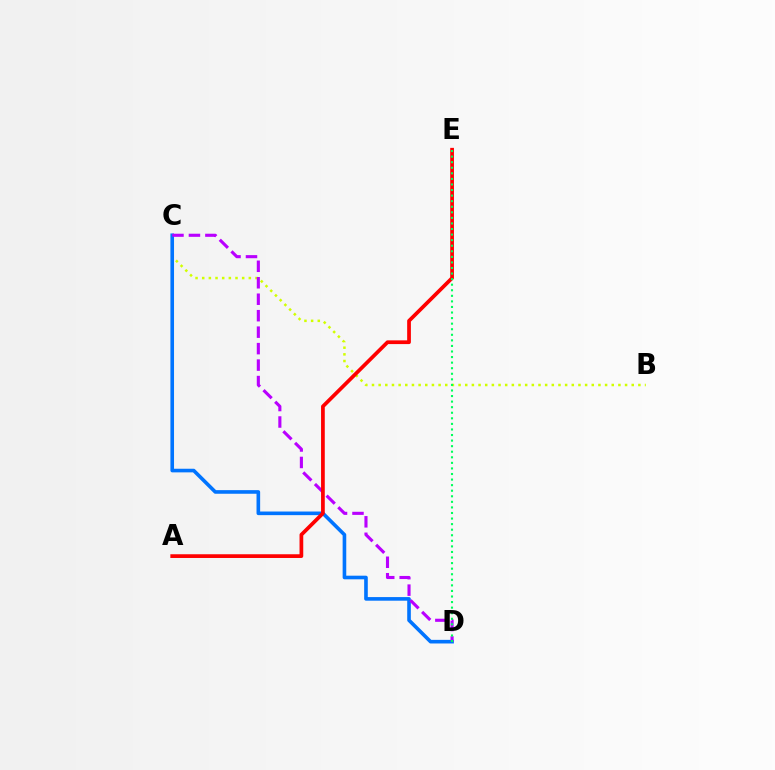{('B', 'C'): [{'color': '#d1ff00', 'line_style': 'dotted', 'thickness': 1.81}], ('C', 'D'): [{'color': '#0074ff', 'line_style': 'solid', 'thickness': 2.6}, {'color': '#b900ff', 'line_style': 'dashed', 'thickness': 2.24}], ('A', 'E'): [{'color': '#ff0000', 'line_style': 'solid', 'thickness': 2.68}], ('D', 'E'): [{'color': '#00ff5c', 'line_style': 'dotted', 'thickness': 1.51}]}